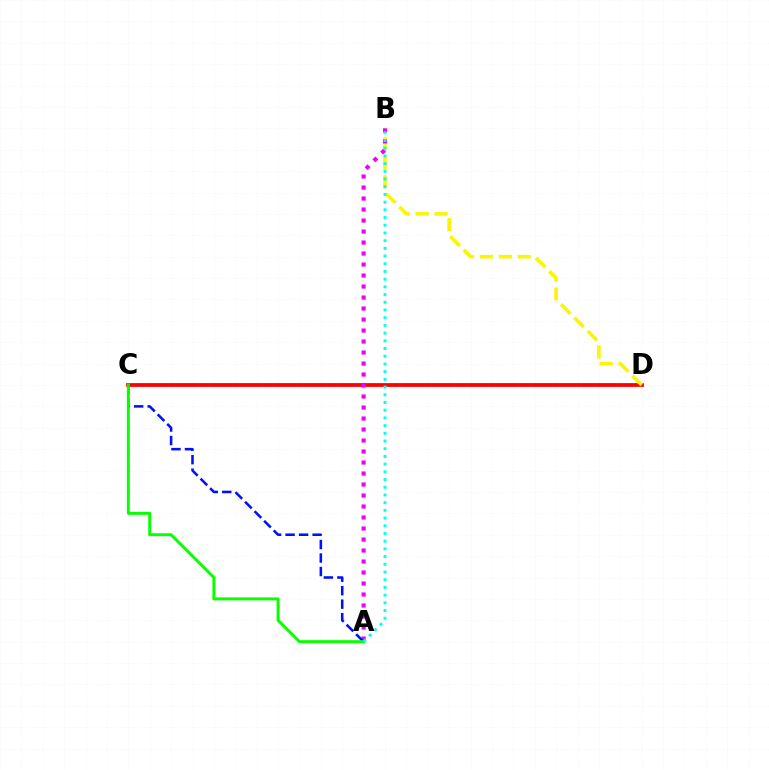{('C', 'D'): [{'color': '#ff0000', 'line_style': 'solid', 'thickness': 2.72}], ('B', 'D'): [{'color': '#fcf500', 'line_style': 'dashed', 'thickness': 2.57}], ('A', 'B'): [{'color': '#ee00ff', 'line_style': 'dotted', 'thickness': 2.99}, {'color': '#00fff6', 'line_style': 'dotted', 'thickness': 2.09}], ('A', 'C'): [{'color': '#0010ff', 'line_style': 'dashed', 'thickness': 1.84}, {'color': '#08ff00', 'line_style': 'solid', 'thickness': 2.13}]}